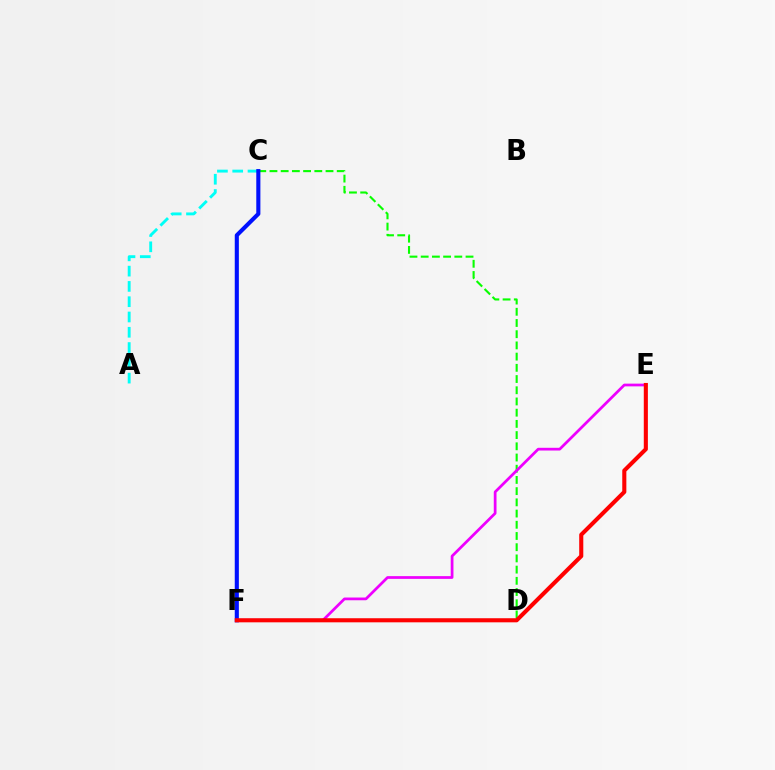{('C', 'D'): [{'color': '#08ff00', 'line_style': 'dashed', 'thickness': 1.52}], ('A', 'C'): [{'color': '#00fff6', 'line_style': 'dashed', 'thickness': 2.08}], ('C', 'F'): [{'color': '#0010ff', 'line_style': 'solid', 'thickness': 2.95}], ('E', 'F'): [{'color': '#ee00ff', 'line_style': 'solid', 'thickness': 1.97}, {'color': '#ff0000', 'line_style': 'solid', 'thickness': 2.94}], ('D', 'F'): [{'color': '#fcf500', 'line_style': 'dashed', 'thickness': 2.11}]}